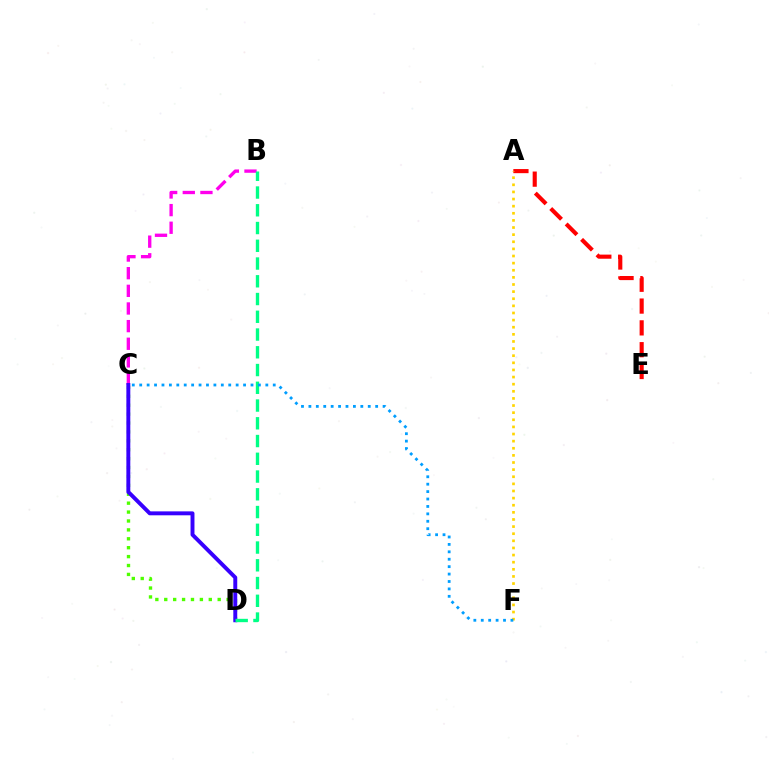{('A', 'E'): [{'color': '#ff0000', 'line_style': 'dashed', 'thickness': 2.96}], ('C', 'D'): [{'color': '#4fff00', 'line_style': 'dotted', 'thickness': 2.42}, {'color': '#3700ff', 'line_style': 'solid', 'thickness': 2.83}], ('B', 'C'): [{'color': '#ff00ed', 'line_style': 'dashed', 'thickness': 2.4}], ('A', 'F'): [{'color': '#ffd500', 'line_style': 'dotted', 'thickness': 1.93}], ('B', 'D'): [{'color': '#00ff86', 'line_style': 'dashed', 'thickness': 2.41}], ('C', 'F'): [{'color': '#009eff', 'line_style': 'dotted', 'thickness': 2.02}]}